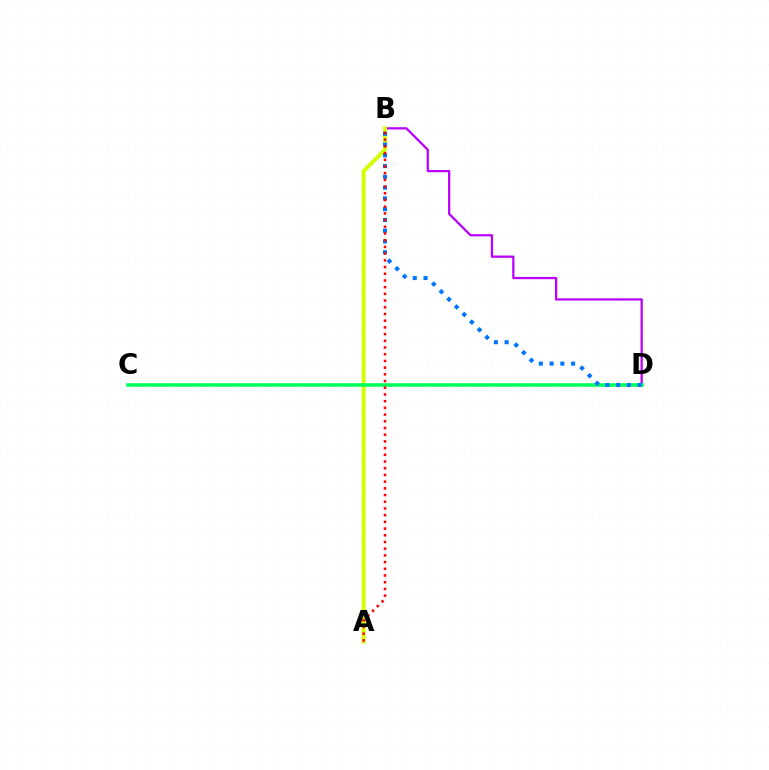{('B', 'D'): [{'color': '#b900ff', 'line_style': 'solid', 'thickness': 1.63}, {'color': '#0074ff', 'line_style': 'dotted', 'thickness': 2.93}], ('A', 'B'): [{'color': '#d1ff00', 'line_style': 'solid', 'thickness': 2.83}, {'color': '#ff0000', 'line_style': 'dotted', 'thickness': 1.82}], ('C', 'D'): [{'color': '#00ff5c', 'line_style': 'solid', 'thickness': 2.58}]}